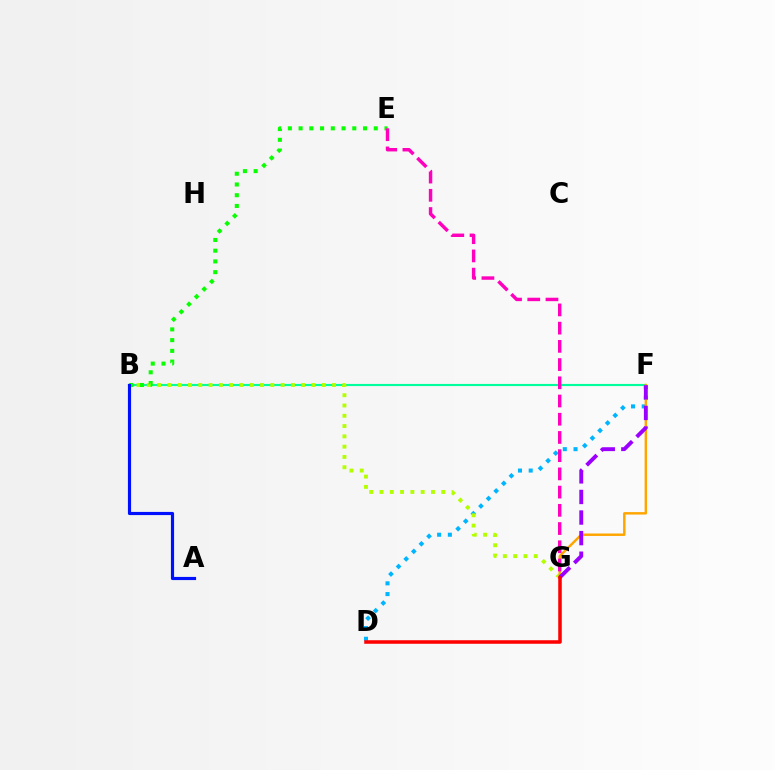{('D', 'F'): [{'color': '#00b5ff', 'line_style': 'dotted', 'thickness': 2.92}], ('B', 'F'): [{'color': '#00ff9d', 'line_style': 'solid', 'thickness': 1.54}], ('B', 'G'): [{'color': '#b3ff00', 'line_style': 'dotted', 'thickness': 2.8}], ('F', 'G'): [{'color': '#ffa500', 'line_style': 'solid', 'thickness': 1.76}, {'color': '#9b00ff', 'line_style': 'dashed', 'thickness': 2.8}], ('B', 'E'): [{'color': '#08ff00', 'line_style': 'dotted', 'thickness': 2.92}], ('A', 'B'): [{'color': '#0010ff', 'line_style': 'solid', 'thickness': 2.28}], ('E', 'G'): [{'color': '#ff00bd', 'line_style': 'dashed', 'thickness': 2.48}], ('D', 'G'): [{'color': '#ff0000', 'line_style': 'solid', 'thickness': 2.55}]}